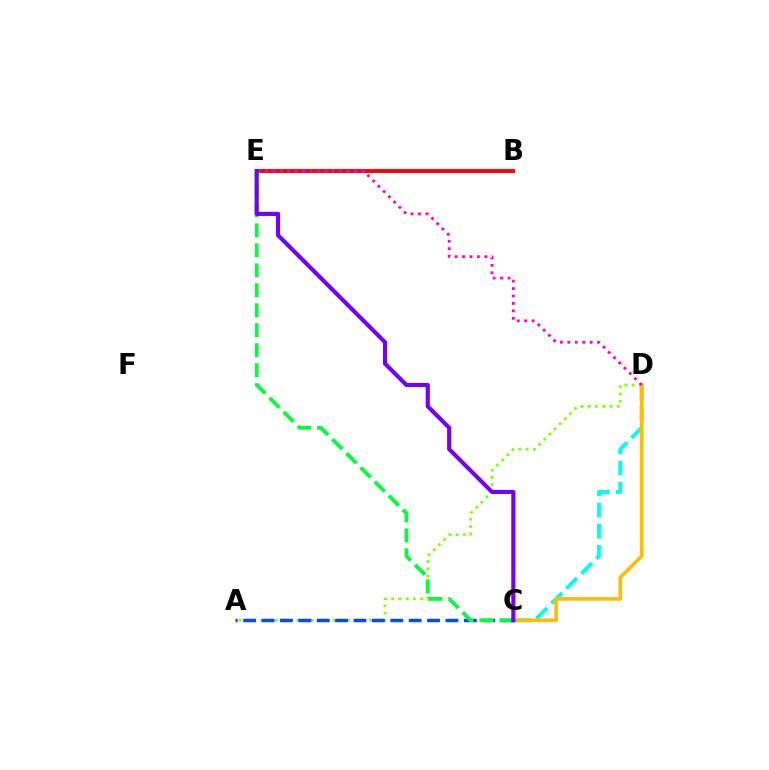{('B', 'E'): [{'color': '#ff0000', 'line_style': 'solid', 'thickness': 2.82}], ('C', 'D'): [{'color': '#00fff6', 'line_style': 'dashed', 'thickness': 2.87}, {'color': '#ffbd00', 'line_style': 'solid', 'thickness': 2.61}], ('A', 'D'): [{'color': '#84ff00', 'line_style': 'dotted', 'thickness': 1.97}], ('D', 'E'): [{'color': '#ff00cf', 'line_style': 'dotted', 'thickness': 2.02}], ('A', 'C'): [{'color': '#004bff', 'line_style': 'dashed', 'thickness': 2.5}], ('C', 'E'): [{'color': '#00ff39', 'line_style': 'dashed', 'thickness': 2.71}, {'color': '#7200ff', 'line_style': 'solid', 'thickness': 2.97}]}